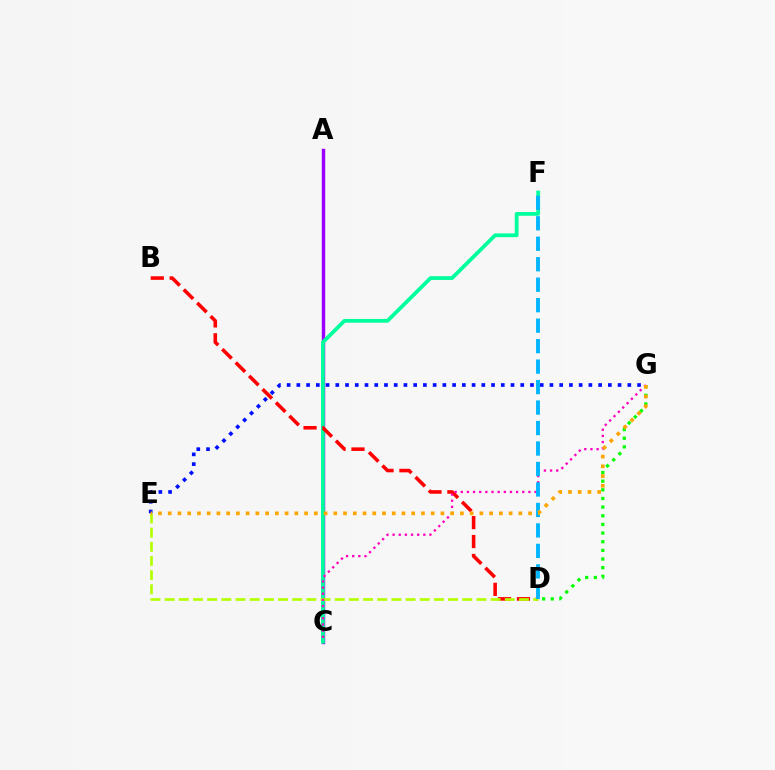{('A', 'C'): [{'color': '#9b00ff', 'line_style': 'solid', 'thickness': 2.46}], ('C', 'F'): [{'color': '#00ff9d', 'line_style': 'solid', 'thickness': 2.72}], ('B', 'D'): [{'color': '#ff0000', 'line_style': 'dashed', 'thickness': 2.57}], ('E', 'G'): [{'color': '#0010ff', 'line_style': 'dotted', 'thickness': 2.64}, {'color': '#ffa500', 'line_style': 'dotted', 'thickness': 2.65}], ('D', 'G'): [{'color': '#08ff00', 'line_style': 'dotted', 'thickness': 2.35}], ('D', 'E'): [{'color': '#b3ff00', 'line_style': 'dashed', 'thickness': 1.93}], ('C', 'G'): [{'color': '#ff00bd', 'line_style': 'dotted', 'thickness': 1.67}], ('D', 'F'): [{'color': '#00b5ff', 'line_style': 'dashed', 'thickness': 2.78}]}